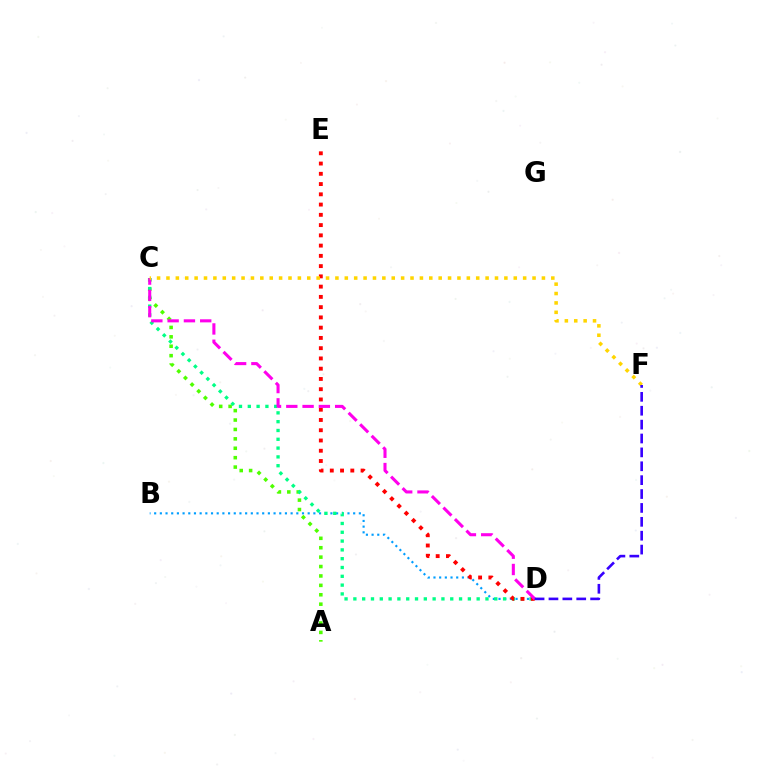{('A', 'C'): [{'color': '#4fff00', 'line_style': 'dotted', 'thickness': 2.56}], ('B', 'D'): [{'color': '#009eff', 'line_style': 'dotted', 'thickness': 1.54}], ('C', 'D'): [{'color': '#00ff86', 'line_style': 'dotted', 'thickness': 2.39}, {'color': '#ff00ed', 'line_style': 'dashed', 'thickness': 2.21}], ('D', 'E'): [{'color': '#ff0000', 'line_style': 'dotted', 'thickness': 2.79}], ('C', 'F'): [{'color': '#ffd500', 'line_style': 'dotted', 'thickness': 2.55}], ('D', 'F'): [{'color': '#3700ff', 'line_style': 'dashed', 'thickness': 1.89}]}